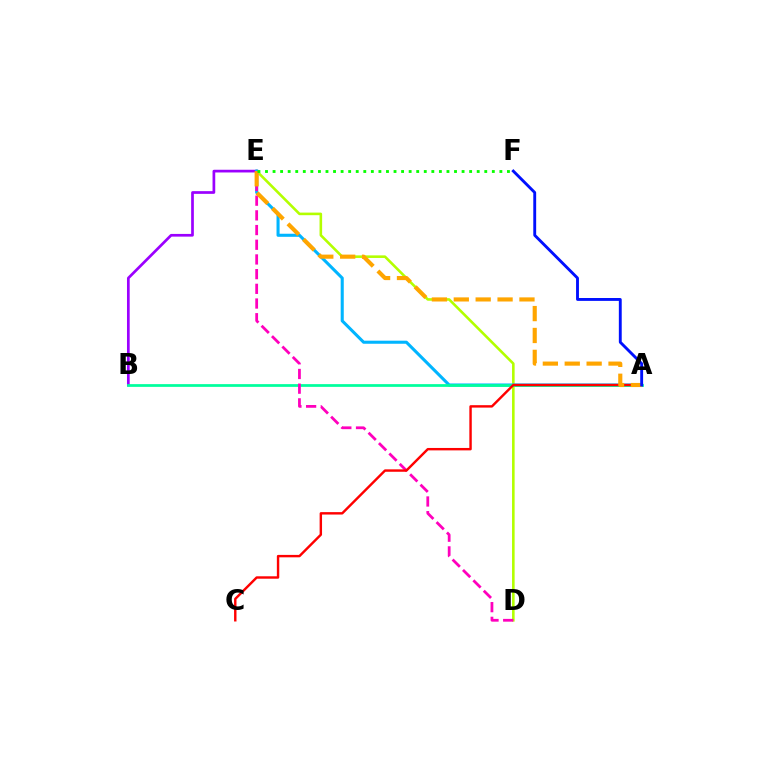{('D', 'E'): [{'color': '#b3ff00', 'line_style': 'solid', 'thickness': 1.87}, {'color': '#ff00bd', 'line_style': 'dashed', 'thickness': 2.0}], ('B', 'E'): [{'color': '#9b00ff', 'line_style': 'solid', 'thickness': 1.95}], ('A', 'E'): [{'color': '#00b5ff', 'line_style': 'solid', 'thickness': 2.21}, {'color': '#ffa500', 'line_style': 'dashed', 'thickness': 2.97}], ('A', 'B'): [{'color': '#00ff9d', 'line_style': 'solid', 'thickness': 1.98}], ('A', 'C'): [{'color': '#ff0000', 'line_style': 'solid', 'thickness': 1.74}], ('A', 'F'): [{'color': '#0010ff', 'line_style': 'solid', 'thickness': 2.07}], ('E', 'F'): [{'color': '#08ff00', 'line_style': 'dotted', 'thickness': 2.05}]}